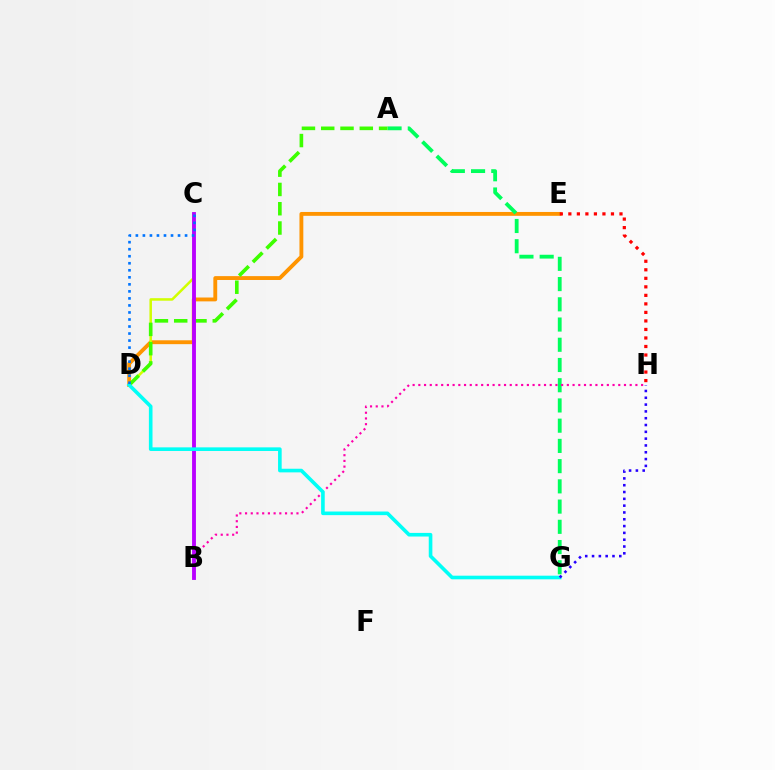{('D', 'E'): [{'color': '#ff9400', 'line_style': 'solid', 'thickness': 2.78}], ('E', 'H'): [{'color': '#ff0000', 'line_style': 'dotted', 'thickness': 2.32}], ('A', 'G'): [{'color': '#00ff5c', 'line_style': 'dashed', 'thickness': 2.75}], ('C', 'D'): [{'color': '#d1ff00', 'line_style': 'solid', 'thickness': 1.82}, {'color': '#0074ff', 'line_style': 'dotted', 'thickness': 1.91}], ('A', 'D'): [{'color': '#3dff00', 'line_style': 'dashed', 'thickness': 2.62}], ('B', 'H'): [{'color': '#ff00ac', 'line_style': 'dotted', 'thickness': 1.55}], ('B', 'C'): [{'color': '#b900ff', 'line_style': 'solid', 'thickness': 2.78}], ('D', 'G'): [{'color': '#00fff6', 'line_style': 'solid', 'thickness': 2.61}], ('G', 'H'): [{'color': '#2500ff', 'line_style': 'dotted', 'thickness': 1.85}]}